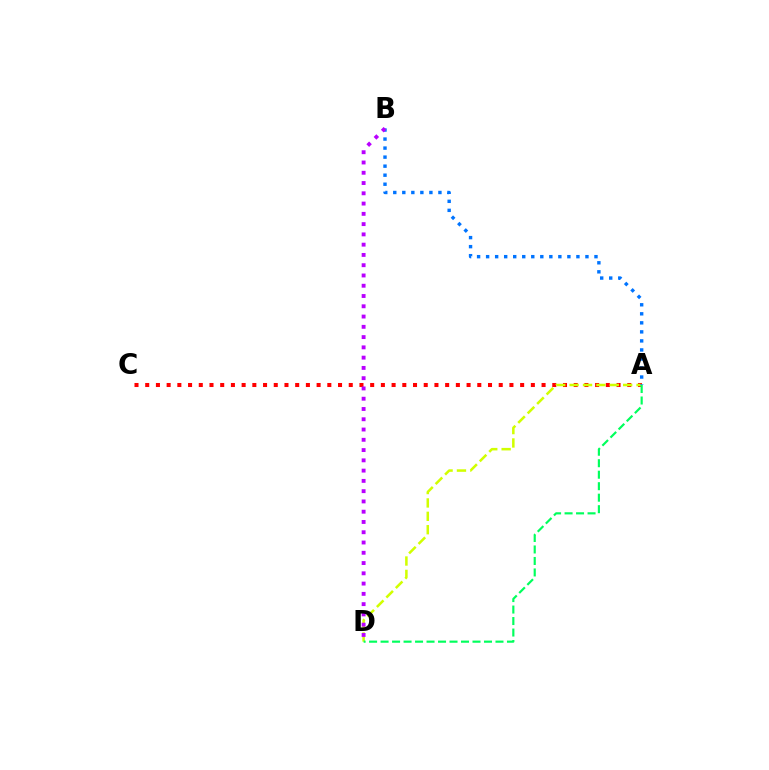{('A', 'C'): [{'color': '#ff0000', 'line_style': 'dotted', 'thickness': 2.91}], ('A', 'D'): [{'color': '#d1ff00', 'line_style': 'dashed', 'thickness': 1.82}, {'color': '#00ff5c', 'line_style': 'dashed', 'thickness': 1.56}], ('A', 'B'): [{'color': '#0074ff', 'line_style': 'dotted', 'thickness': 2.45}], ('B', 'D'): [{'color': '#b900ff', 'line_style': 'dotted', 'thickness': 2.79}]}